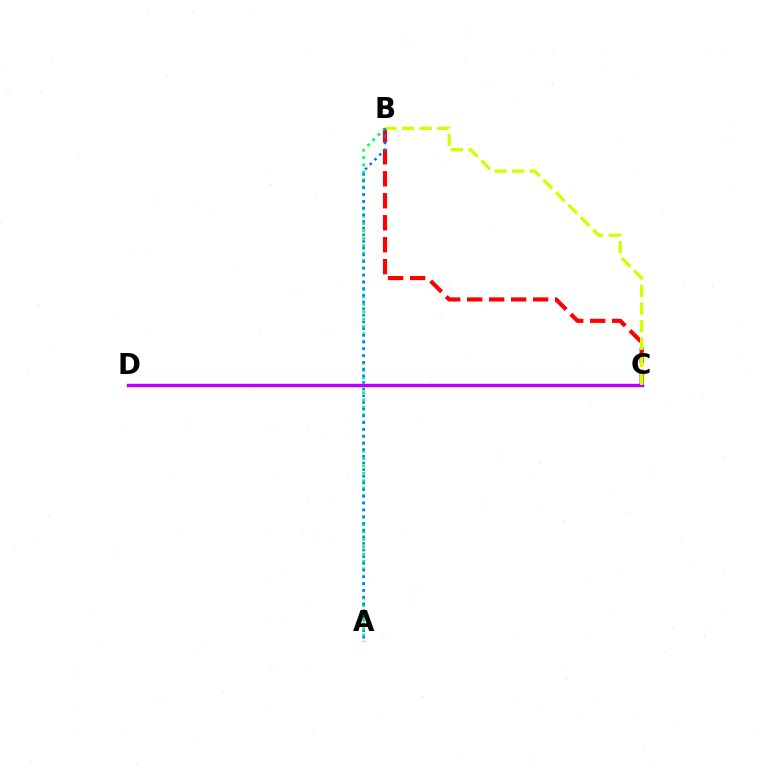{('B', 'C'): [{'color': '#ff0000', 'line_style': 'dashed', 'thickness': 2.99}, {'color': '#d1ff00', 'line_style': 'dashed', 'thickness': 2.39}], ('A', 'B'): [{'color': '#00ff5c', 'line_style': 'dotted', 'thickness': 2.0}, {'color': '#0074ff', 'line_style': 'dotted', 'thickness': 1.82}], ('C', 'D'): [{'color': '#b900ff', 'line_style': 'solid', 'thickness': 2.46}]}